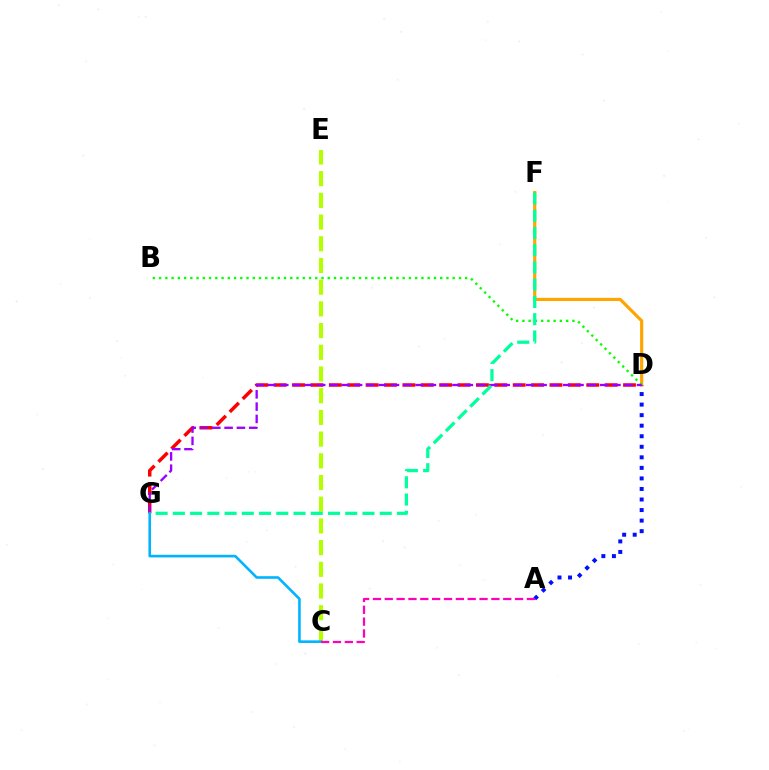{('D', 'G'): [{'color': '#ff0000', 'line_style': 'dashed', 'thickness': 2.5}, {'color': '#9b00ff', 'line_style': 'dashed', 'thickness': 1.67}], ('D', 'F'): [{'color': '#ffa500', 'line_style': 'solid', 'thickness': 2.28}], ('A', 'D'): [{'color': '#0010ff', 'line_style': 'dotted', 'thickness': 2.87}], ('B', 'D'): [{'color': '#08ff00', 'line_style': 'dotted', 'thickness': 1.7}], ('C', 'E'): [{'color': '#b3ff00', 'line_style': 'dashed', 'thickness': 2.95}], ('F', 'G'): [{'color': '#00ff9d', 'line_style': 'dashed', 'thickness': 2.34}], ('C', 'G'): [{'color': '#00b5ff', 'line_style': 'solid', 'thickness': 1.88}], ('A', 'C'): [{'color': '#ff00bd', 'line_style': 'dashed', 'thickness': 1.61}]}